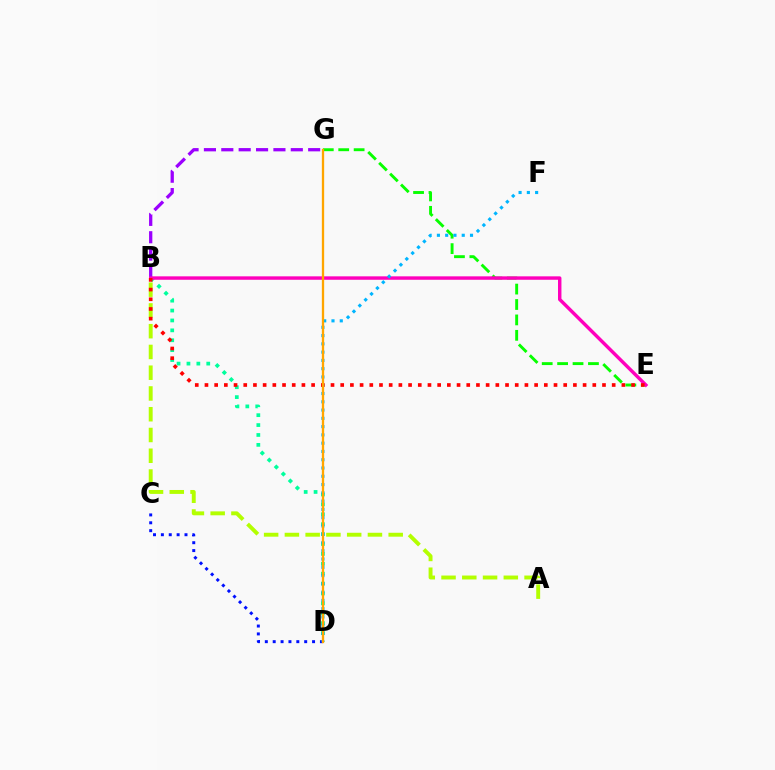{('E', 'G'): [{'color': '#08ff00', 'line_style': 'dashed', 'thickness': 2.09}], ('B', 'D'): [{'color': '#00ff9d', 'line_style': 'dotted', 'thickness': 2.69}], ('A', 'B'): [{'color': '#b3ff00', 'line_style': 'dashed', 'thickness': 2.82}], ('B', 'G'): [{'color': '#9b00ff', 'line_style': 'dashed', 'thickness': 2.36}], ('C', 'D'): [{'color': '#0010ff', 'line_style': 'dotted', 'thickness': 2.14}], ('B', 'E'): [{'color': '#ff00bd', 'line_style': 'solid', 'thickness': 2.47}, {'color': '#ff0000', 'line_style': 'dotted', 'thickness': 2.63}], ('D', 'F'): [{'color': '#00b5ff', 'line_style': 'dotted', 'thickness': 2.25}], ('D', 'G'): [{'color': '#ffa500', 'line_style': 'solid', 'thickness': 1.66}]}